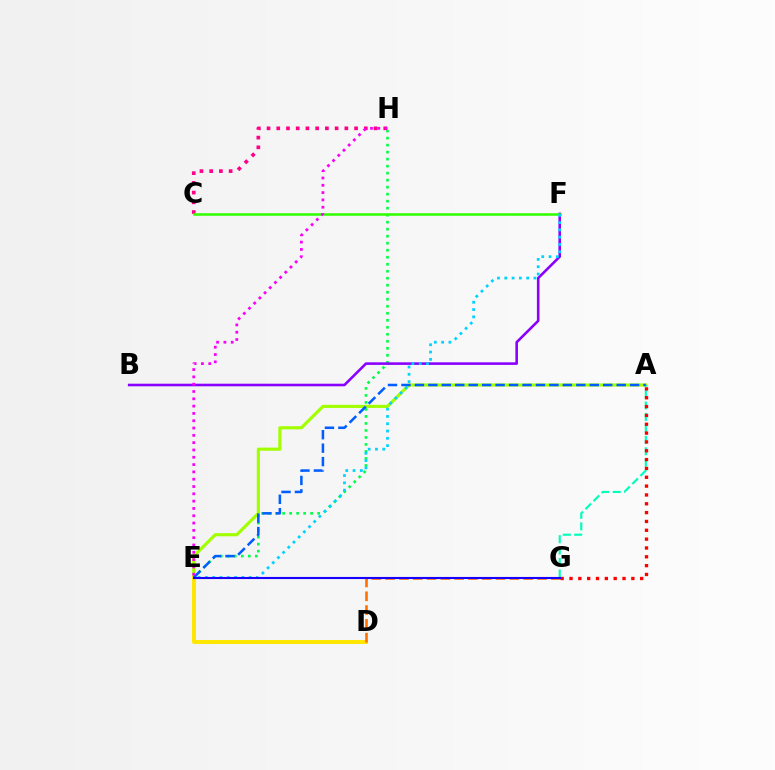{('A', 'E'): [{'color': '#a2ff00', 'line_style': 'solid', 'thickness': 2.26}, {'color': '#005dff', 'line_style': 'dashed', 'thickness': 1.83}], ('E', 'H'): [{'color': '#00ff45', 'line_style': 'dotted', 'thickness': 1.9}, {'color': '#fa00f9', 'line_style': 'dotted', 'thickness': 1.99}], ('D', 'E'): [{'color': '#ffe600', 'line_style': 'solid', 'thickness': 2.85}], ('A', 'G'): [{'color': '#00ffbb', 'line_style': 'dashed', 'thickness': 1.56}, {'color': '#ff0000', 'line_style': 'dotted', 'thickness': 2.4}], ('B', 'F'): [{'color': '#8a00ff', 'line_style': 'solid', 'thickness': 1.86}], ('D', 'G'): [{'color': '#ff7000', 'line_style': 'dashed', 'thickness': 1.88}], ('C', 'H'): [{'color': '#ff0088', 'line_style': 'dotted', 'thickness': 2.64}], ('C', 'F'): [{'color': '#31ff00', 'line_style': 'solid', 'thickness': 1.83}], ('E', 'F'): [{'color': '#00d3ff', 'line_style': 'dotted', 'thickness': 1.98}], ('E', 'G'): [{'color': '#1900ff', 'line_style': 'solid', 'thickness': 1.52}]}